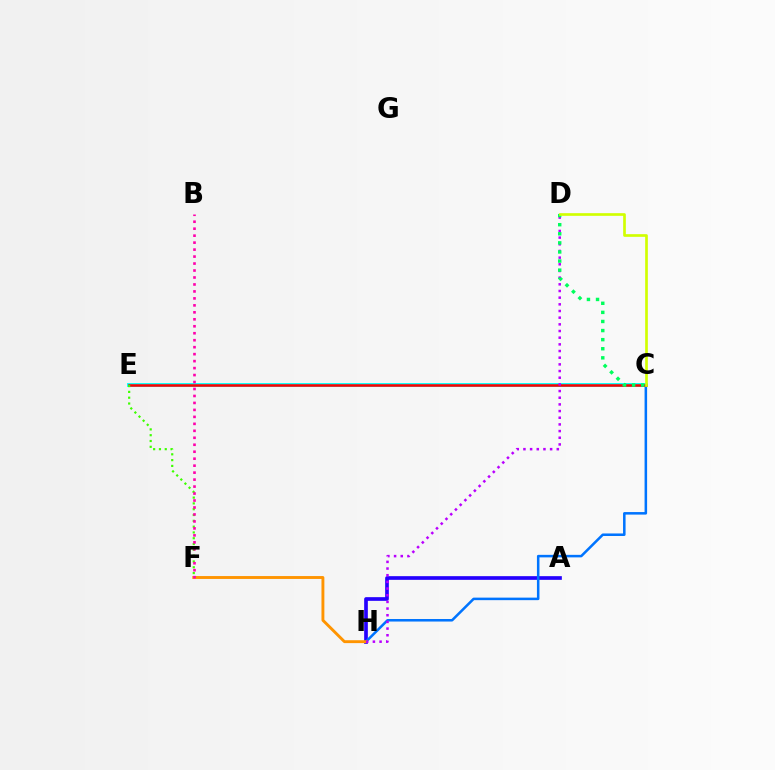{('A', 'H'): [{'color': '#2500ff', 'line_style': 'solid', 'thickness': 2.65}], ('C', 'H'): [{'color': '#0074ff', 'line_style': 'solid', 'thickness': 1.82}], ('C', 'E'): [{'color': '#00fff6', 'line_style': 'solid', 'thickness': 2.77}, {'color': '#ff0000', 'line_style': 'solid', 'thickness': 1.81}], ('F', 'H'): [{'color': '#ff9400', 'line_style': 'solid', 'thickness': 2.08}], ('D', 'H'): [{'color': '#b900ff', 'line_style': 'dotted', 'thickness': 1.81}], ('E', 'F'): [{'color': '#3dff00', 'line_style': 'dotted', 'thickness': 1.58}], ('C', 'D'): [{'color': '#00ff5c', 'line_style': 'dotted', 'thickness': 2.47}, {'color': '#d1ff00', 'line_style': 'solid', 'thickness': 1.92}], ('B', 'F'): [{'color': '#ff00ac', 'line_style': 'dotted', 'thickness': 1.89}]}